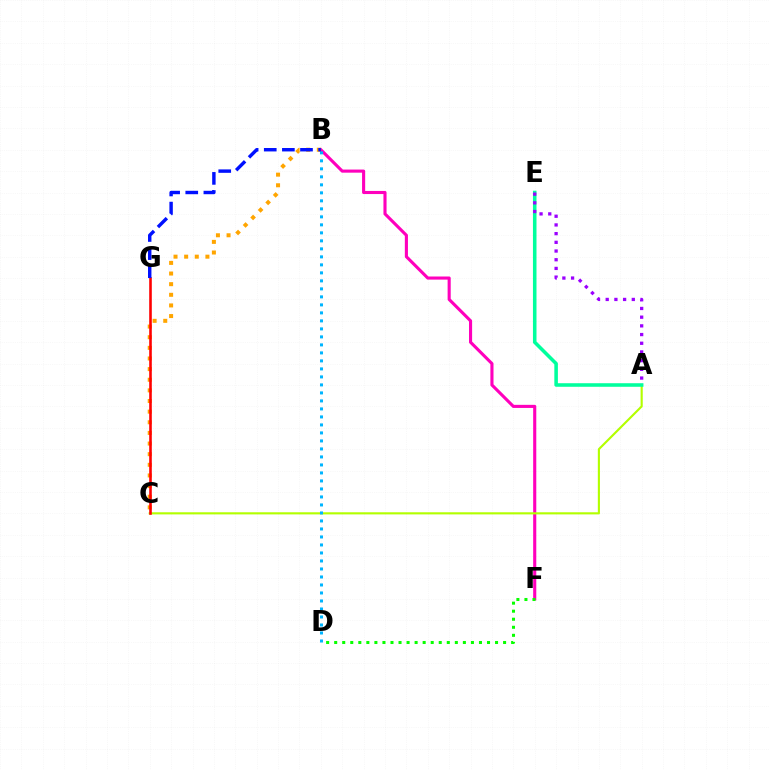{('B', 'F'): [{'color': '#ff00bd', 'line_style': 'solid', 'thickness': 2.24}], ('A', 'C'): [{'color': '#b3ff00', 'line_style': 'solid', 'thickness': 1.53}], ('B', 'C'): [{'color': '#ffa500', 'line_style': 'dotted', 'thickness': 2.89}], ('B', 'D'): [{'color': '#00b5ff', 'line_style': 'dotted', 'thickness': 2.17}], ('A', 'E'): [{'color': '#00ff9d', 'line_style': 'solid', 'thickness': 2.56}, {'color': '#9b00ff', 'line_style': 'dotted', 'thickness': 2.36}], ('C', 'G'): [{'color': '#ff0000', 'line_style': 'solid', 'thickness': 1.87}], ('D', 'F'): [{'color': '#08ff00', 'line_style': 'dotted', 'thickness': 2.19}], ('B', 'G'): [{'color': '#0010ff', 'line_style': 'dashed', 'thickness': 2.46}]}